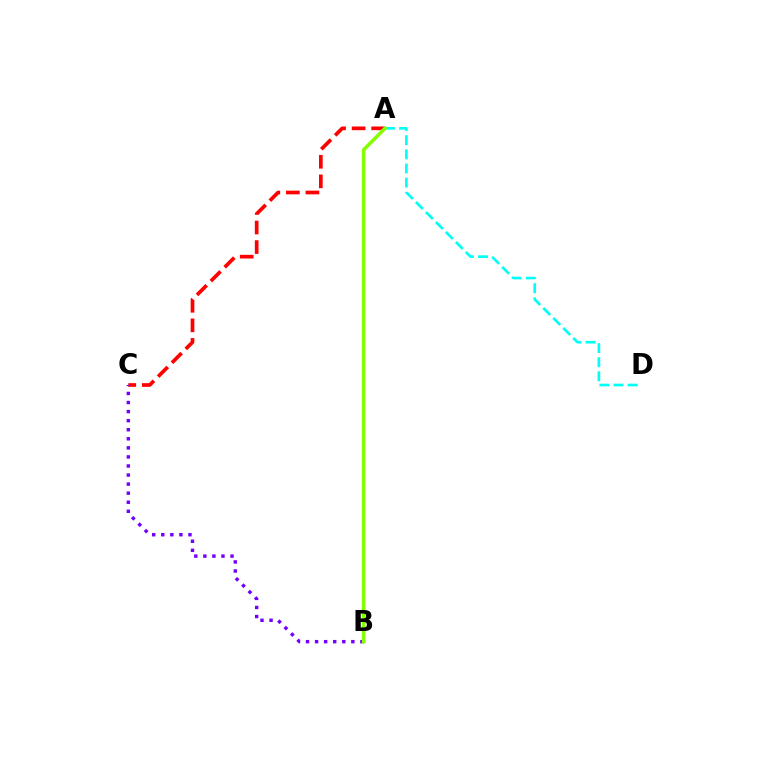{('A', 'C'): [{'color': '#ff0000', 'line_style': 'dashed', 'thickness': 2.66}], ('B', 'C'): [{'color': '#7200ff', 'line_style': 'dotted', 'thickness': 2.46}], ('A', 'D'): [{'color': '#00fff6', 'line_style': 'dashed', 'thickness': 1.92}], ('A', 'B'): [{'color': '#84ff00', 'line_style': 'solid', 'thickness': 2.54}]}